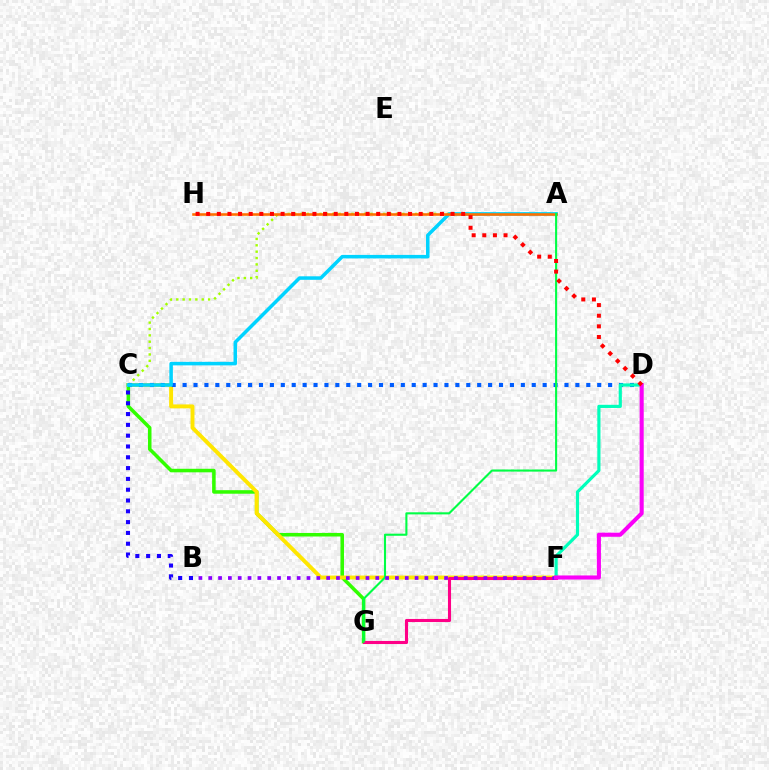{('C', 'G'): [{'color': '#31ff00', 'line_style': 'solid', 'thickness': 2.55}], ('A', 'C'): [{'color': '#a2ff00', 'line_style': 'dotted', 'thickness': 1.73}, {'color': '#00d3ff', 'line_style': 'solid', 'thickness': 2.53}], ('C', 'F'): [{'color': '#ffe600', 'line_style': 'solid', 'thickness': 2.83}], ('C', 'D'): [{'color': '#005dff', 'line_style': 'dotted', 'thickness': 2.96}], ('D', 'F'): [{'color': '#00ffbb', 'line_style': 'solid', 'thickness': 2.28}, {'color': '#fa00f9', 'line_style': 'solid', 'thickness': 2.94}], ('F', 'G'): [{'color': '#ff0088', 'line_style': 'solid', 'thickness': 2.22}], ('A', 'H'): [{'color': '#ff7000', 'line_style': 'solid', 'thickness': 1.86}], ('A', 'G'): [{'color': '#00ff45', 'line_style': 'solid', 'thickness': 1.51}], ('B', 'C'): [{'color': '#1900ff', 'line_style': 'dotted', 'thickness': 2.94}], ('B', 'F'): [{'color': '#8a00ff', 'line_style': 'dotted', 'thickness': 2.67}], ('D', 'H'): [{'color': '#ff0000', 'line_style': 'dotted', 'thickness': 2.89}]}